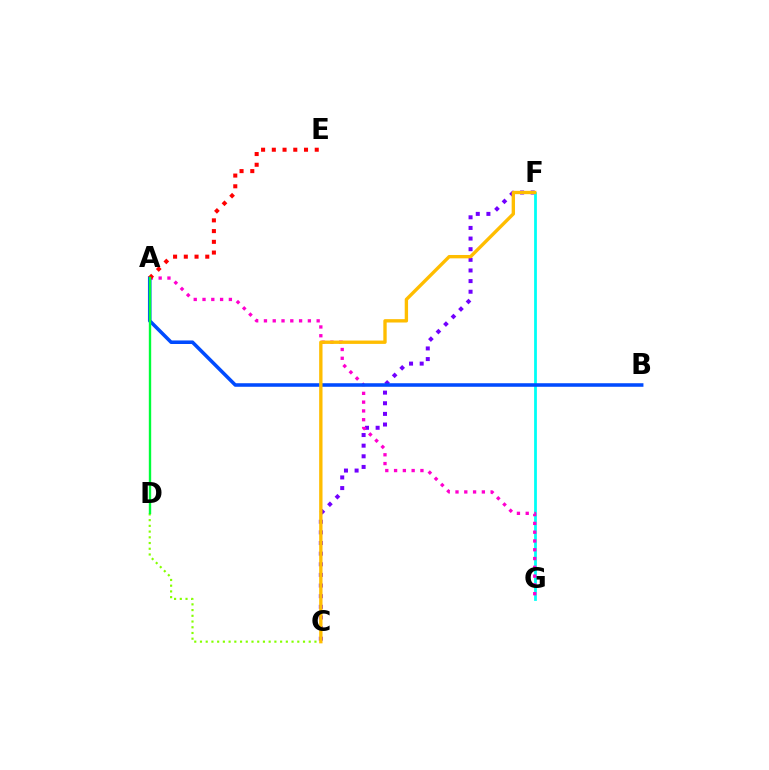{('C', 'F'): [{'color': '#7200ff', 'line_style': 'dotted', 'thickness': 2.89}, {'color': '#ffbd00', 'line_style': 'solid', 'thickness': 2.42}], ('C', 'D'): [{'color': '#84ff00', 'line_style': 'dotted', 'thickness': 1.56}], ('F', 'G'): [{'color': '#00fff6', 'line_style': 'solid', 'thickness': 2.0}], ('A', 'G'): [{'color': '#ff00cf', 'line_style': 'dotted', 'thickness': 2.39}], ('A', 'B'): [{'color': '#004bff', 'line_style': 'solid', 'thickness': 2.55}], ('A', 'E'): [{'color': '#ff0000', 'line_style': 'dotted', 'thickness': 2.92}], ('A', 'D'): [{'color': '#00ff39', 'line_style': 'solid', 'thickness': 1.71}]}